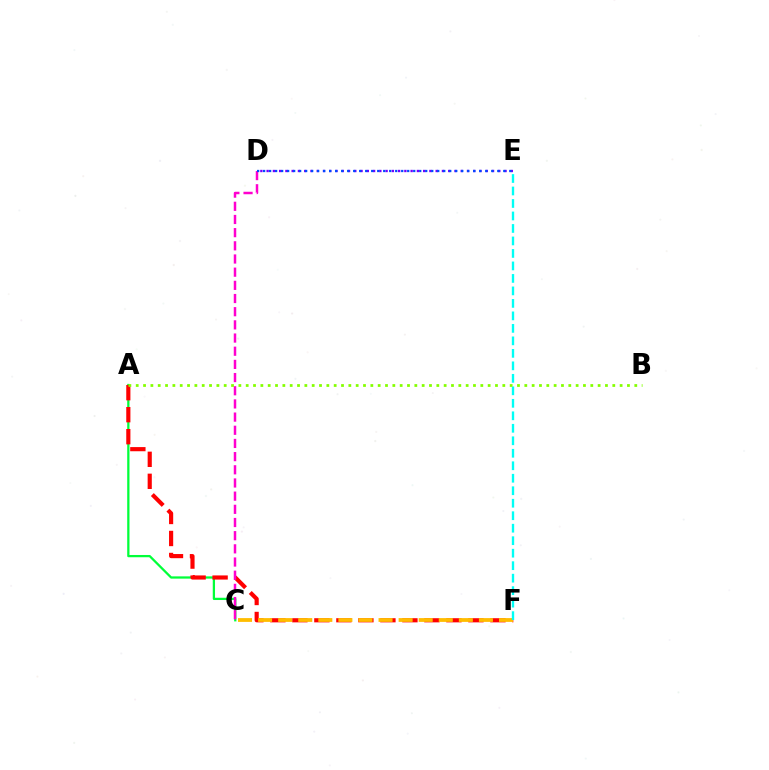{('D', 'E'): [{'color': '#7200ff', 'line_style': 'dotted', 'thickness': 1.7}, {'color': '#004bff', 'line_style': 'dotted', 'thickness': 1.63}], ('A', 'C'): [{'color': '#00ff39', 'line_style': 'solid', 'thickness': 1.63}], ('A', 'F'): [{'color': '#ff0000', 'line_style': 'dashed', 'thickness': 2.99}], ('C', 'F'): [{'color': '#ffbd00', 'line_style': 'dashed', 'thickness': 2.73}], ('E', 'F'): [{'color': '#00fff6', 'line_style': 'dashed', 'thickness': 1.7}], ('C', 'D'): [{'color': '#ff00cf', 'line_style': 'dashed', 'thickness': 1.79}], ('A', 'B'): [{'color': '#84ff00', 'line_style': 'dotted', 'thickness': 1.99}]}